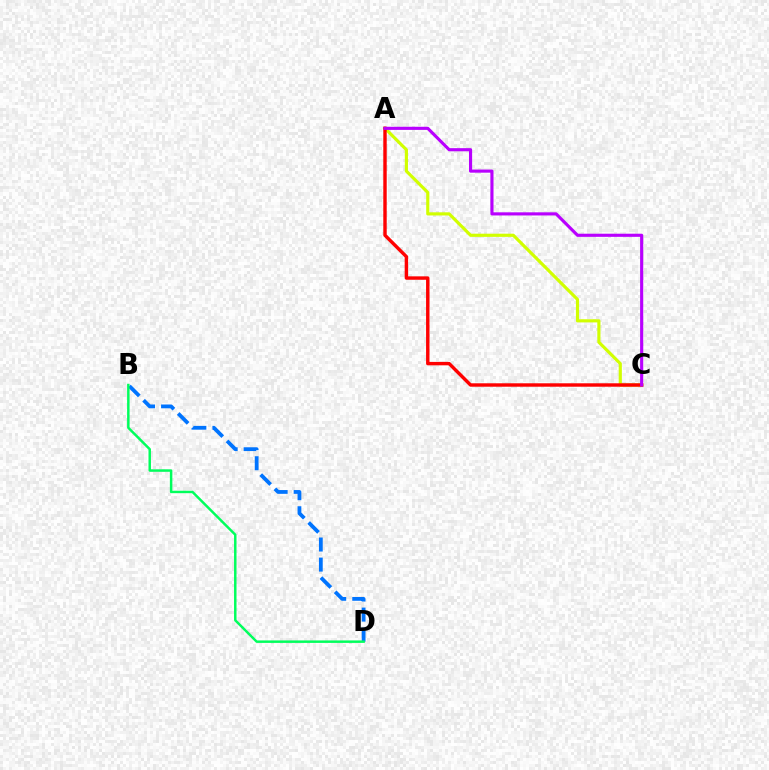{('A', 'C'): [{'color': '#d1ff00', 'line_style': 'solid', 'thickness': 2.27}, {'color': '#ff0000', 'line_style': 'solid', 'thickness': 2.46}, {'color': '#b900ff', 'line_style': 'solid', 'thickness': 2.25}], ('B', 'D'): [{'color': '#0074ff', 'line_style': 'dashed', 'thickness': 2.73}, {'color': '#00ff5c', 'line_style': 'solid', 'thickness': 1.78}]}